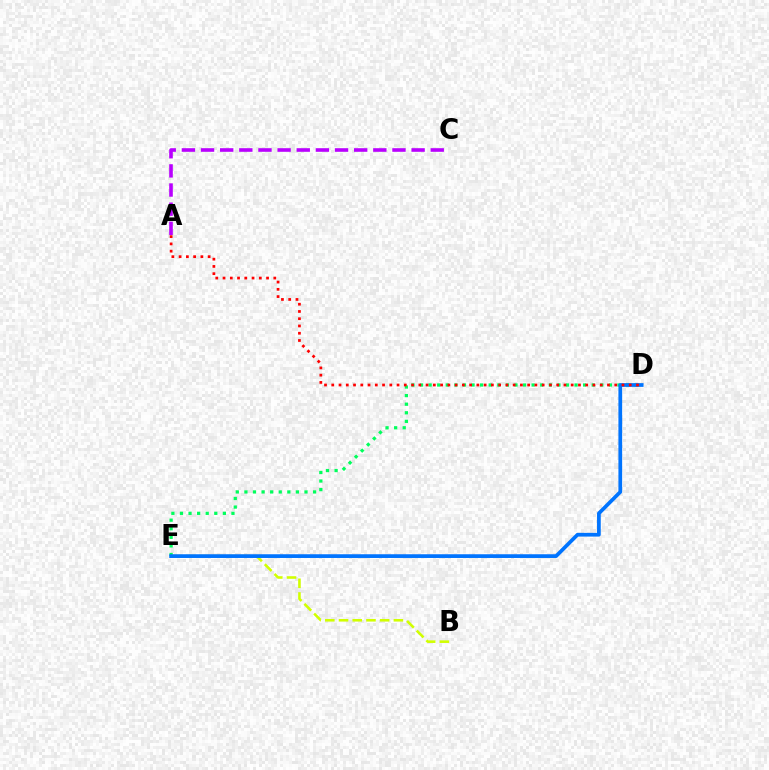{('A', 'C'): [{'color': '#b900ff', 'line_style': 'dashed', 'thickness': 2.6}], ('D', 'E'): [{'color': '#00ff5c', 'line_style': 'dotted', 'thickness': 2.33}, {'color': '#0074ff', 'line_style': 'solid', 'thickness': 2.68}], ('B', 'E'): [{'color': '#d1ff00', 'line_style': 'dashed', 'thickness': 1.86}], ('A', 'D'): [{'color': '#ff0000', 'line_style': 'dotted', 'thickness': 1.97}]}